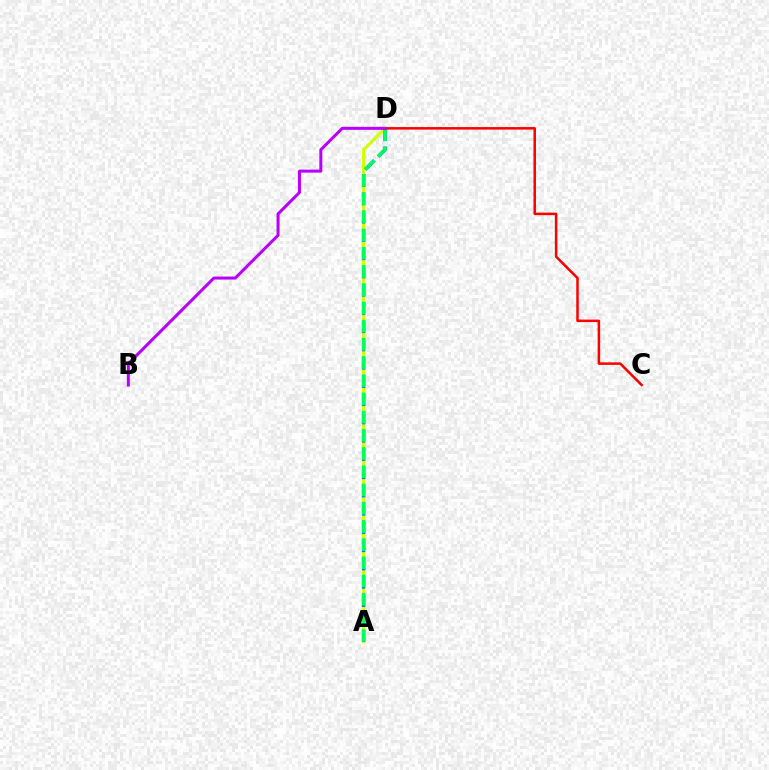{('A', 'D'): [{'color': '#d1ff00', 'line_style': 'solid', 'thickness': 2.23}, {'color': '#0074ff', 'line_style': 'dashed', 'thickness': 2.48}, {'color': '#00ff5c', 'line_style': 'dashed', 'thickness': 2.47}], ('C', 'D'): [{'color': '#ff0000', 'line_style': 'solid', 'thickness': 1.81}], ('B', 'D'): [{'color': '#b900ff', 'line_style': 'solid', 'thickness': 2.17}]}